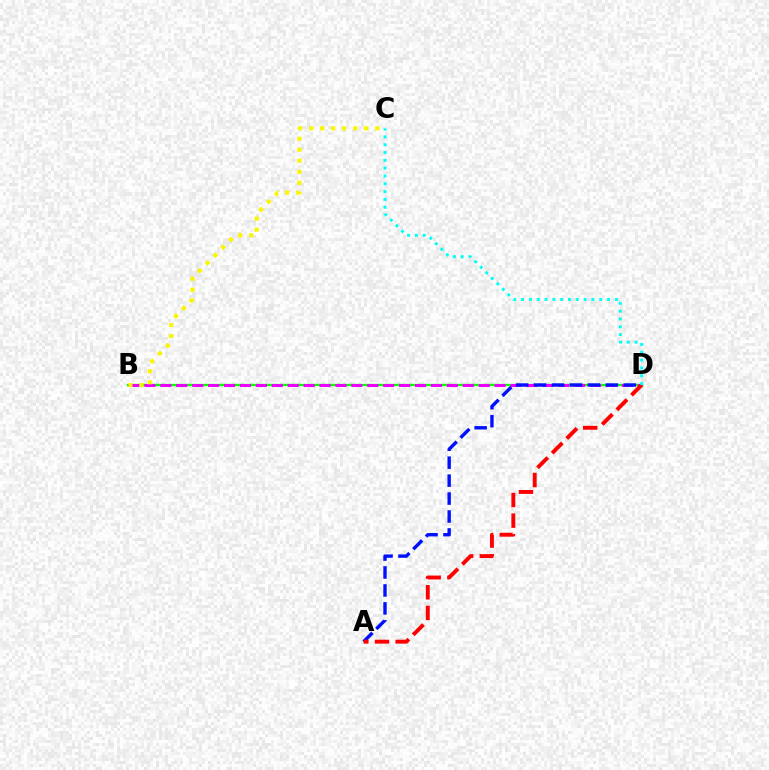{('B', 'D'): [{'color': '#08ff00', 'line_style': 'solid', 'thickness': 1.67}, {'color': '#ee00ff', 'line_style': 'dashed', 'thickness': 2.16}], ('A', 'D'): [{'color': '#0010ff', 'line_style': 'dashed', 'thickness': 2.44}, {'color': '#ff0000', 'line_style': 'dashed', 'thickness': 2.81}], ('C', 'D'): [{'color': '#00fff6', 'line_style': 'dotted', 'thickness': 2.12}], ('B', 'C'): [{'color': '#fcf500', 'line_style': 'dotted', 'thickness': 2.99}]}